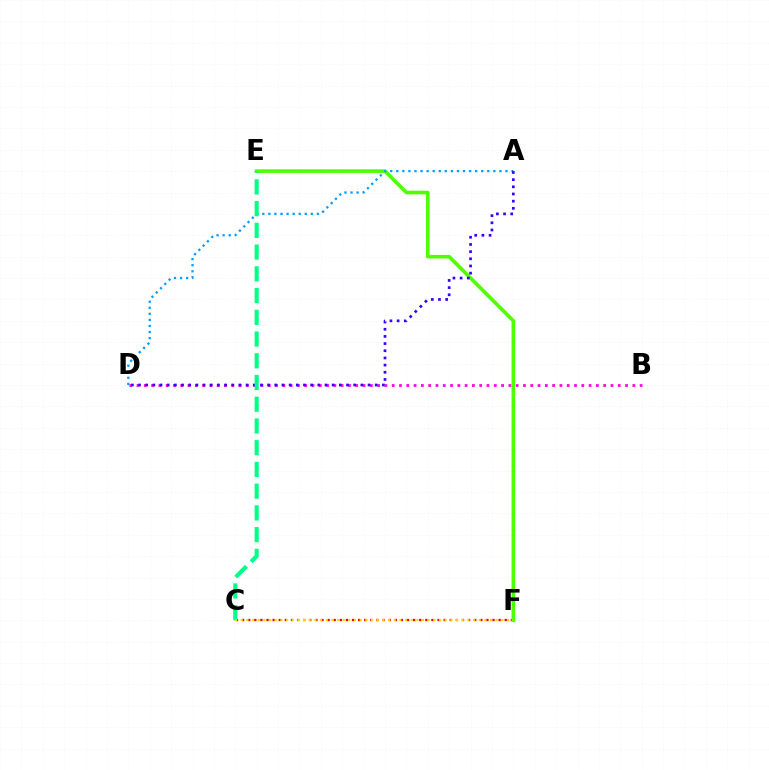{('C', 'F'): [{'color': '#ff0000', 'line_style': 'dotted', 'thickness': 1.66}, {'color': '#ffd500', 'line_style': 'dotted', 'thickness': 1.54}], ('E', 'F'): [{'color': '#4fff00', 'line_style': 'solid', 'thickness': 2.59}], ('B', 'D'): [{'color': '#ff00ed', 'line_style': 'dotted', 'thickness': 1.98}], ('A', 'D'): [{'color': '#009eff', 'line_style': 'dotted', 'thickness': 1.65}, {'color': '#3700ff', 'line_style': 'dotted', 'thickness': 1.95}], ('C', 'E'): [{'color': '#00ff86', 'line_style': 'dashed', 'thickness': 2.95}]}